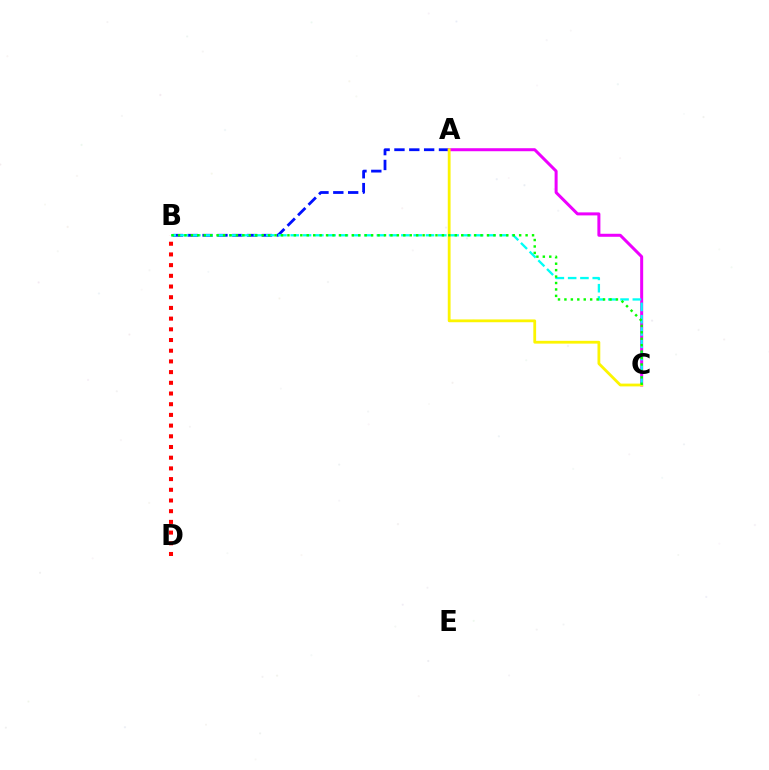{('A', 'B'): [{'color': '#0010ff', 'line_style': 'dashed', 'thickness': 2.02}], ('A', 'C'): [{'color': '#ee00ff', 'line_style': 'solid', 'thickness': 2.17}, {'color': '#fcf500', 'line_style': 'solid', 'thickness': 2.01}], ('B', 'D'): [{'color': '#ff0000', 'line_style': 'dotted', 'thickness': 2.91}], ('B', 'C'): [{'color': '#00fff6', 'line_style': 'dashed', 'thickness': 1.67}, {'color': '#08ff00', 'line_style': 'dotted', 'thickness': 1.75}]}